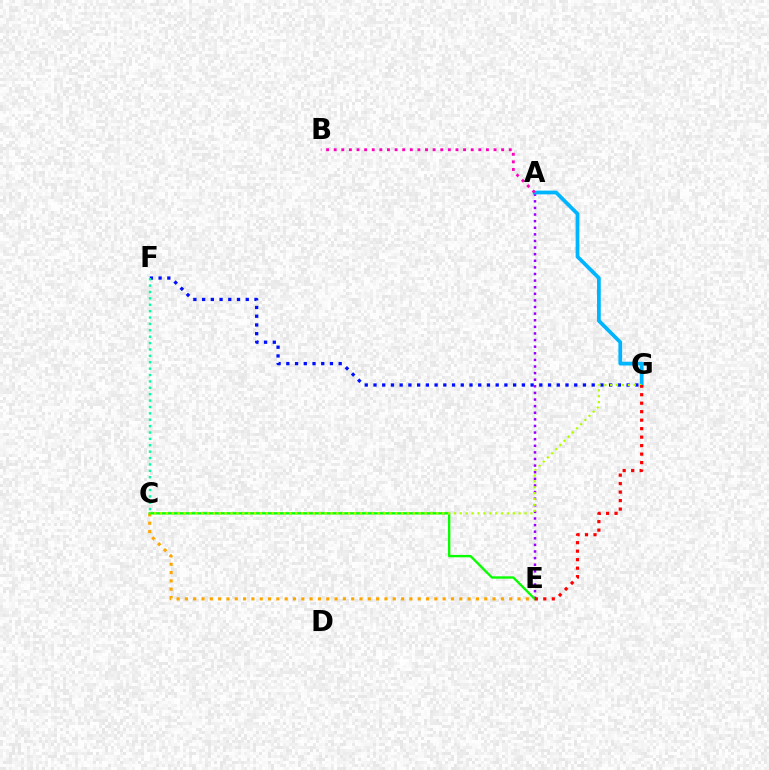{('C', 'E'): [{'color': '#ffa500', 'line_style': 'dotted', 'thickness': 2.26}, {'color': '#08ff00', 'line_style': 'solid', 'thickness': 1.69}], ('A', 'E'): [{'color': '#9b00ff', 'line_style': 'dotted', 'thickness': 1.8}], ('F', 'G'): [{'color': '#0010ff', 'line_style': 'dotted', 'thickness': 2.37}], ('A', 'G'): [{'color': '#00b5ff', 'line_style': 'solid', 'thickness': 2.7}], ('A', 'B'): [{'color': '#ff00bd', 'line_style': 'dotted', 'thickness': 2.07}], ('C', 'G'): [{'color': '#b3ff00', 'line_style': 'dotted', 'thickness': 1.6}], ('C', 'F'): [{'color': '#00ff9d', 'line_style': 'dotted', 'thickness': 1.74}], ('E', 'G'): [{'color': '#ff0000', 'line_style': 'dotted', 'thickness': 2.31}]}